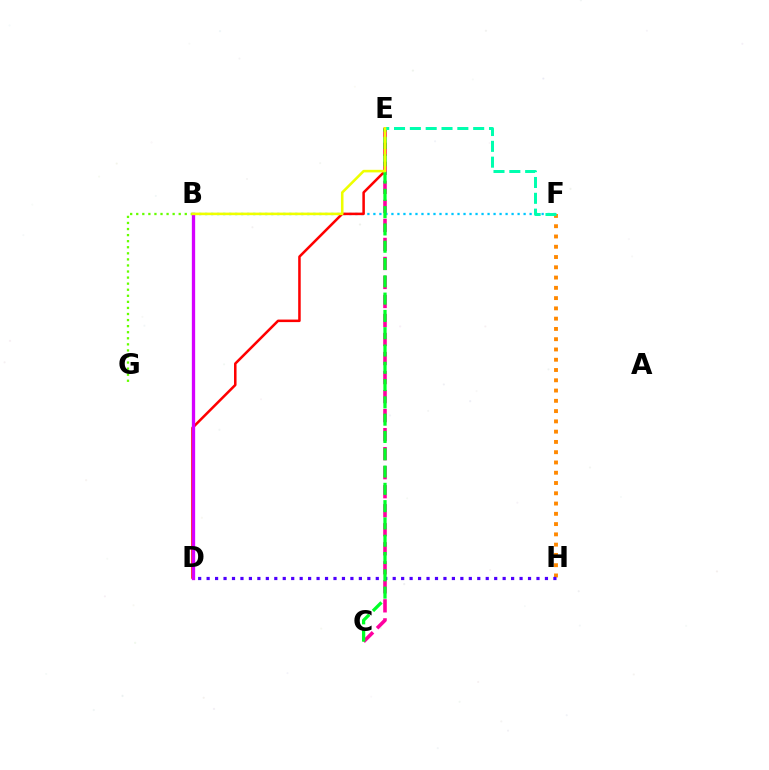{('F', 'H'): [{'color': '#ff8800', 'line_style': 'dotted', 'thickness': 2.79}], ('B', 'D'): [{'color': '#003fff', 'line_style': 'dotted', 'thickness': 1.91}, {'color': '#d600ff', 'line_style': 'solid', 'thickness': 2.38}], ('C', 'E'): [{'color': '#ff00a0', 'line_style': 'dashed', 'thickness': 2.58}, {'color': '#00ff27', 'line_style': 'dashed', 'thickness': 2.35}], ('B', 'G'): [{'color': '#66ff00', 'line_style': 'dotted', 'thickness': 1.65}], ('B', 'F'): [{'color': '#00c7ff', 'line_style': 'dotted', 'thickness': 1.63}], ('D', 'E'): [{'color': '#ff0000', 'line_style': 'solid', 'thickness': 1.82}], ('D', 'H'): [{'color': '#4f00ff', 'line_style': 'dotted', 'thickness': 2.3}], ('E', 'F'): [{'color': '#00ffaf', 'line_style': 'dashed', 'thickness': 2.15}], ('B', 'E'): [{'color': '#eeff00', 'line_style': 'solid', 'thickness': 1.85}]}